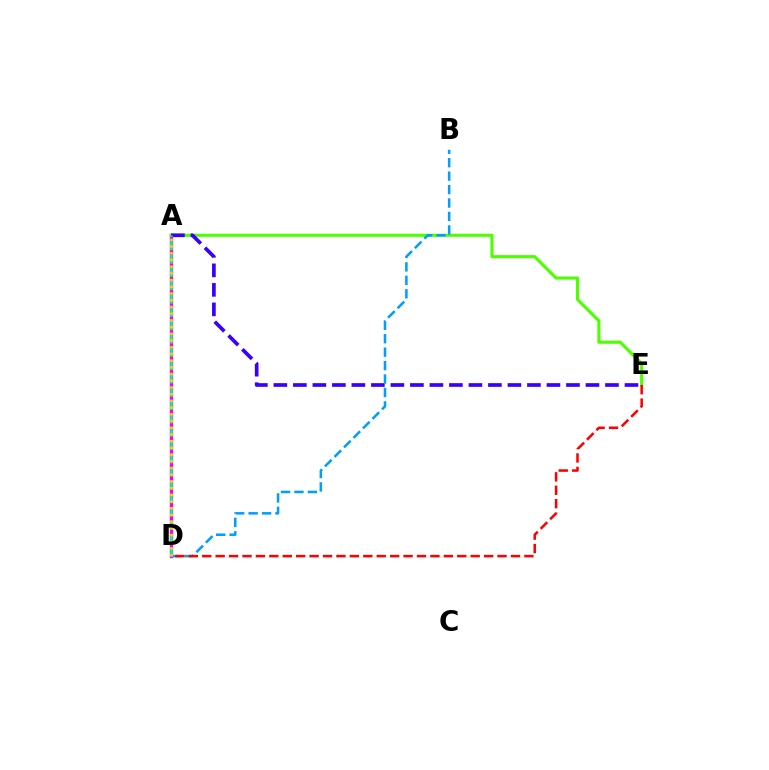{('A', 'D'): [{'color': '#ff00ed', 'line_style': 'solid', 'thickness': 2.45}, {'color': '#00ff86', 'line_style': 'dashed', 'thickness': 1.81}, {'color': '#ffd500', 'line_style': 'dotted', 'thickness': 1.82}], ('A', 'E'): [{'color': '#4fff00', 'line_style': 'solid', 'thickness': 2.24}, {'color': '#3700ff', 'line_style': 'dashed', 'thickness': 2.65}], ('B', 'D'): [{'color': '#009eff', 'line_style': 'dashed', 'thickness': 1.83}], ('D', 'E'): [{'color': '#ff0000', 'line_style': 'dashed', 'thickness': 1.82}]}